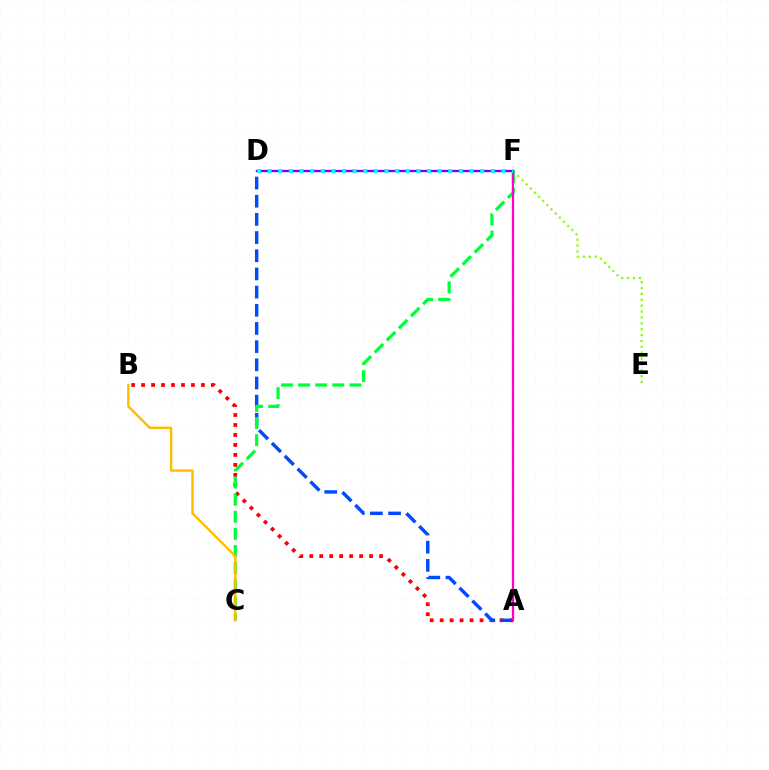{('A', 'B'): [{'color': '#ff0000', 'line_style': 'dotted', 'thickness': 2.71}], ('A', 'D'): [{'color': '#004bff', 'line_style': 'dashed', 'thickness': 2.47}], ('E', 'F'): [{'color': '#84ff00', 'line_style': 'dotted', 'thickness': 1.6}], ('D', 'F'): [{'color': '#7200ff', 'line_style': 'solid', 'thickness': 1.66}, {'color': '#00fff6', 'line_style': 'dotted', 'thickness': 2.89}], ('C', 'F'): [{'color': '#00ff39', 'line_style': 'dashed', 'thickness': 2.32}], ('B', 'C'): [{'color': '#ffbd00', 'line_style': 'solid', 'thickness': 1.74}], ('A', 'F'): [{'color': '#ff00cf', 'line_style': 'solid', 'thickness': 1.63}]}